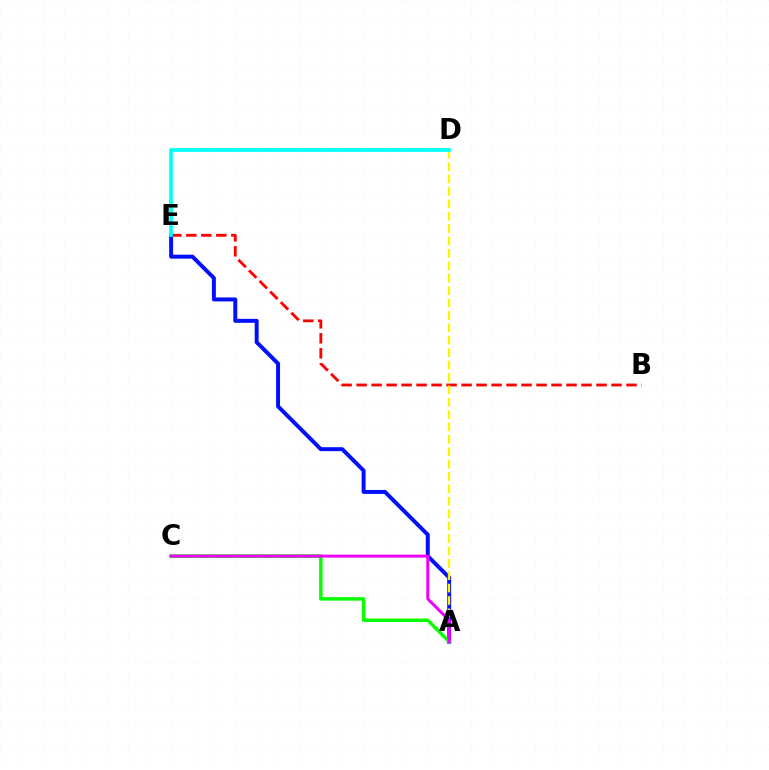{('B', 'E'): [{'color': '#ff0000', 'line_style': 'dashed', 'thickness': 2.04}], ('A', 'E'): [{'color': '#0010ff', 'line_style': 'solid', 'thickness': 2.85}], ('A', 'D'): [{'color': '#fcf500', 'line_style': 'dashed', 'thickness': 1.68}], ('A', 'C'): [{'color': '#08ff00', 'line_style': 'solid', 'thickness': 2.5}, {'color': '#ee00ff', 'line_style': 'solid', 'thickness': 2.13}], ('D', 'E'): [{'color': '#00fff6', 'line_style': 'solid', 'thickness': 2.65}]}